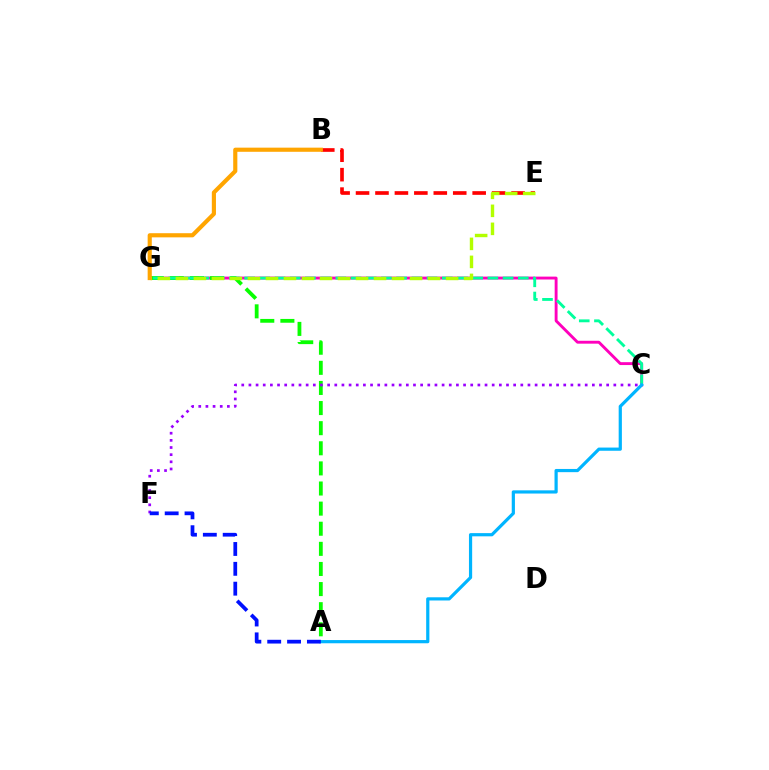{('C', 'G'): [{'color': '#ff00bd', 'line_style': 'solid', 'thickness': 2.08}, {'color': '#00ff9d', 'line_style': 'dashed', 'thickness': 2.07}], ('A', 'G'): [{'color': '#08ff00', 'line_style': 'dashed', 'thickness': 2.73}], ('C', 'F'): [{'color': '#9b00ff', 'line_style': 'dotted', 'thickness': 1.94}], ('B', 'E'): [{'color': '#ff0000', 'line_style': 'dashed', 'thickness': 2.64}], ('E', 'G'): [{'color': '#b3ff00', 'line_style': 'dashed', 'thickness': 2.45}], ('A', 'C'): [{'color': '#00b5ff', 'line_style': 'solid', 'thickness': 2.3}], ('A', 'F'): [{'color': '#0010ff', 'line_style': 'dashed', 'thickness': 2.7}], ('B', 'G'): [{'color': '#ffa500', 'line_style': 'solid', 'thickness': 2.98}]}